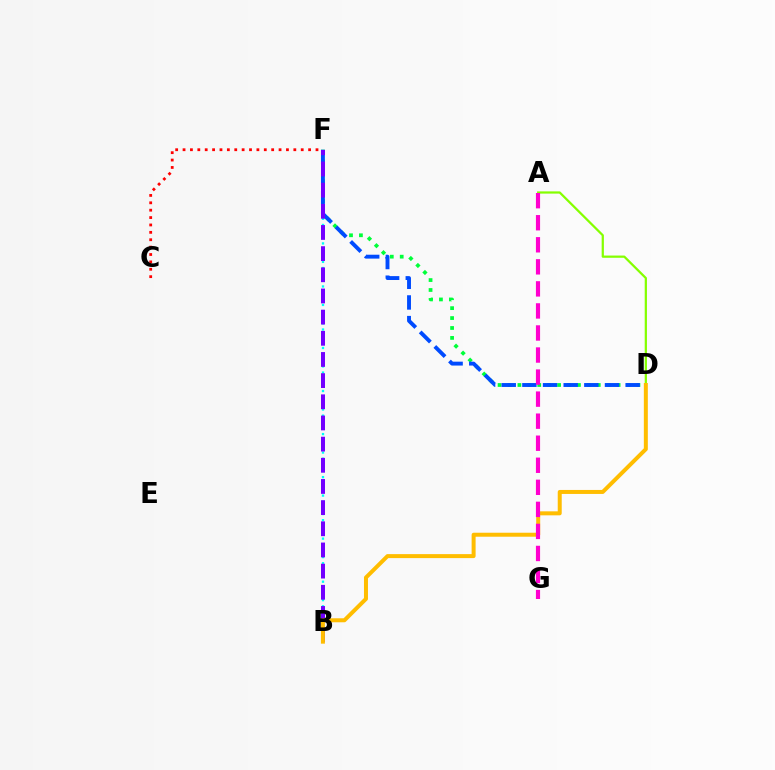{('B', 'F'): [{'color': '#00fff6', 'line_style': 'dotted', 'thickness': 1.67}, {'color': '#7200ff', 'line_style': 'dashed', 'thickness': 2.88}], ('A', 'D'): [{'color': '#84ff00', 'line_style': 'solid', 'thickness': 1.61}], ('C', 'F'): [{'color': '#ff0000', 'line_style': 'dotted', 'thickness': 2.01}], ('D', 'F'): [{'color': '#00ff39', 'line_style': 'dotted', 'thickness': 2.7}, {'color': '#004bff', 'line_style': 'dashed', 'thickness': 2.81}], ('B', 'D'): [{'color': '#ffbd00', 'line_style': 'solid', 'thickness': 2.87}], ('A', 'G'): [{'color': '#ff00cf', 'line_style': 'dashed', 'thickness': 3.0}]}